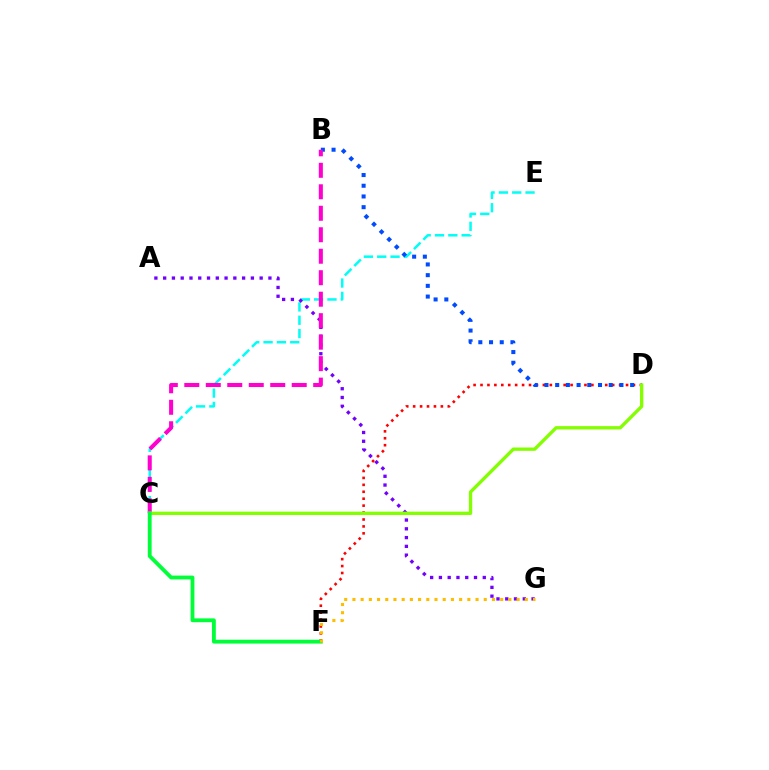{('C', 'E'): [{'color': '#00fff6', 'line_style': 'dashed', 'thickness': 1.81}], ('D', 'F'): [{'color': '#ff0000', 'line_style': 'dotted', 'thickness': 1.88}], ('B', 'D'): [{'color': '#004bff', 'line_style': 'dotted', 'thickness': 2.91}], ('A', 'G'): [{'color': '#7200ff', 'line_style': 'dotted', 'thickness': 2.38}], ('B', 'C'): [{'color': '#ff00cf', 'line_style': 'dashed', 'thickness': 2.92}], ('C', 'D'): [{'color': '#84ff00', 'line_style': 'solid', 'thickness': 2.39}], ('C', 'F'): [{'color': '#00ff39', 'line_style': 'solid', 'thickness': 2.76}], ('F', 'G'): [{'color': '#ffbd00', 'line_style': 'dotted', 'thickness': 2.23}]}